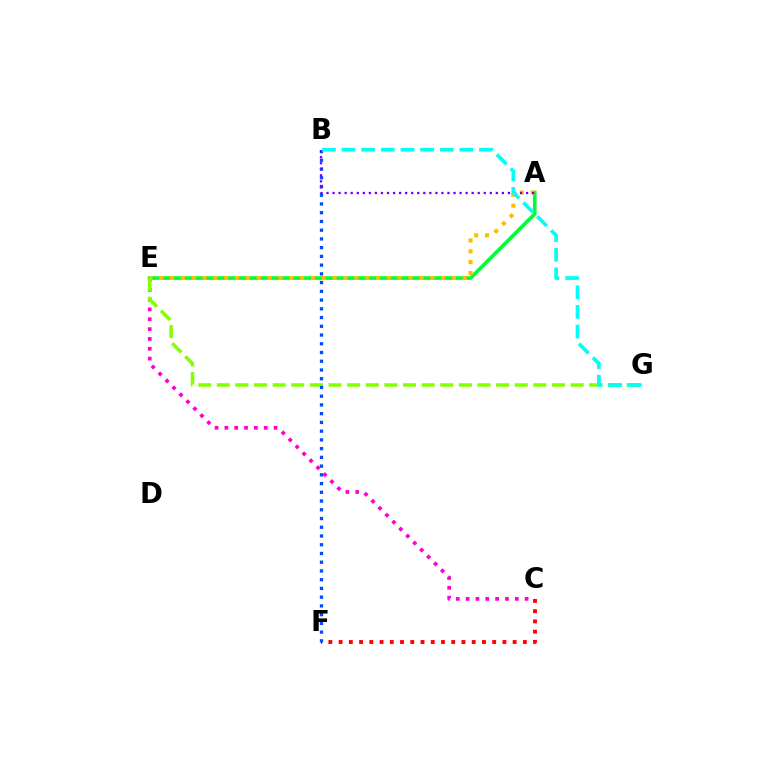{('A', 'E'): [{'color': '#00ff39', 'line_style': 'solid', 'thickness': 2.64}, {'color': '#ffbd00', 'line_style': 'dotted', 'thickness': 2.95}], ('C', 'F'): [{'color': '#ff0000', 'line_style': 'dotted', 'thickness': 2.78}], ('C', 'E'): [{'color': '#ff00cf', 'line_style': 'dotted', 'thickness': 2.67}], ('E', 'G'): [{'color': '#84ff00', 'line_style': 'dashed', 'thickness': 2.53}], ('B', 'F'): [{'color': '#004bff', 'line_style': 'dotted', 'thickness': 2.37}], ('A', 'B'): [{'color': '#7200ff', 'line_style': 'dotted', 'thickness': 1.64}], ('B', 'G'): [{'color': '#00fff6', 'line_style': 'dashed', 'thickness': 2.67}]}